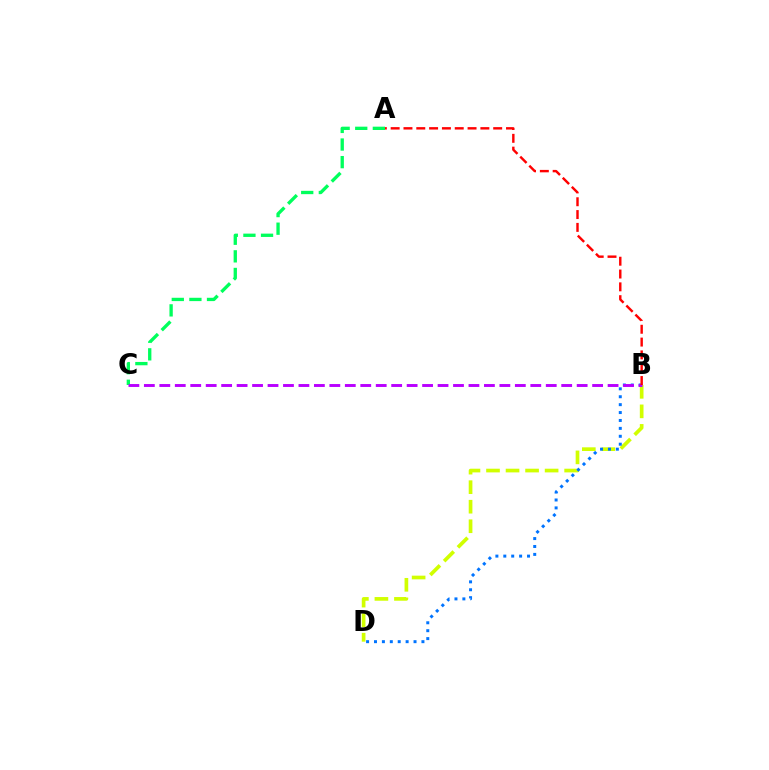{('B', 'D'): [{'color': '#d1ff00', 'line_style': 'dashed', 'thickness': 2.65}, {'color': '#0074ff', 'line_style': 'dotted', 'thickness': 2.15}], ('A', 'C'): [{'color': '#00ff5c', 'line_style': 'dashed', 'thickness': 2.39}], ('B', 'C'): [{'color': '#b900ff', 'line_style': 'dashed', 'thickness': 2.1}], ('A', 'B'): [{'color': '#ff0000', 'line_style': 'dashed', 'thickness': 1.74}]}